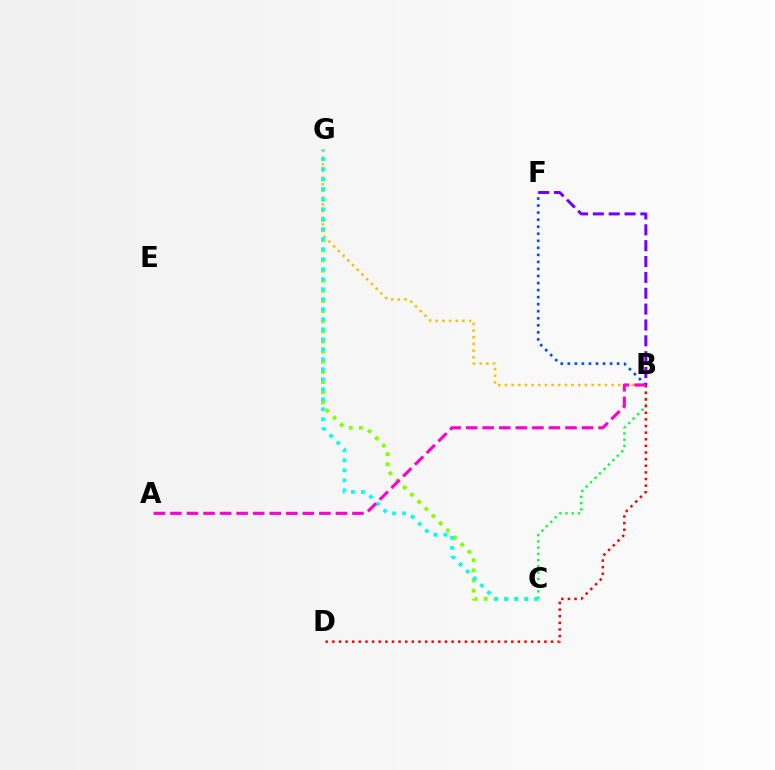{('C', 'G'): [{'color': '#84ff00', 'line_style': 'dotted', 'thickness': 2.75}, {'color': '#00fff6', 'line_style': 'dotted', 'thickness': 2.72}], ('B', 'C'): [{'color': '#00ff39', 'line_style': 'dotted', 'thickness': 1.7}], ('B', 'F'): [{'color': '#7200ff', 'line_style': 'dashed', 'thickness': 2.15}, {'color': '#004bff', 'line_style': 'dotted', 'thickness': 1.91}], ('B', 'D'): [{'color': '#ff0000', 'line_style': 'dotted', 'thickness': 1.8}], ('B', 'G'): [{'color': '#ffbd00', 'line_style': 'dotted', 'thickness': 1.81}], ('A', 'B'): [{'color': '#ff00cf', 'line_style': 'dashed', 'thickness': 2.25}]}